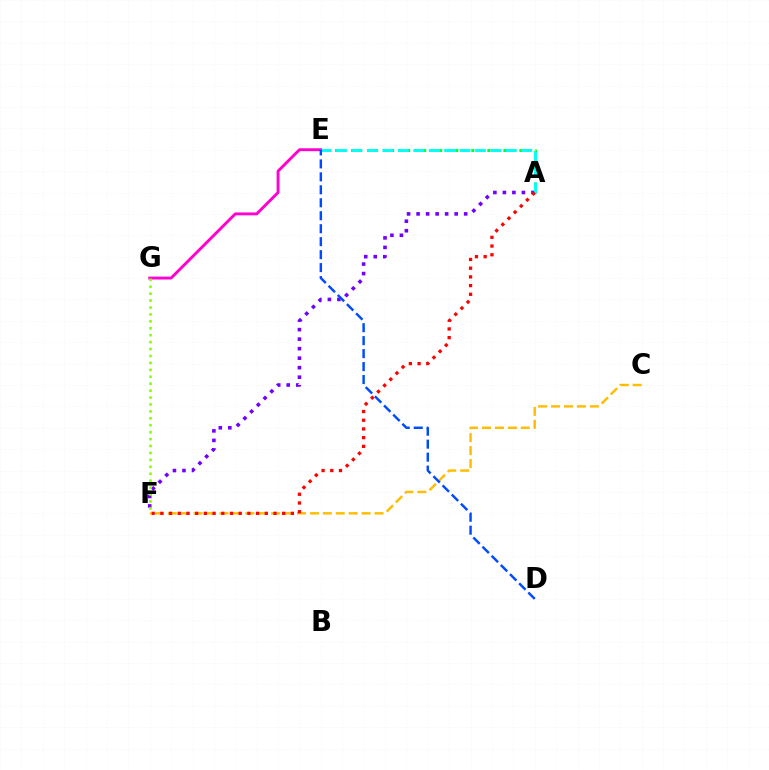{('C', 'F'): [{'color': '#ffbd00', 'line_style': 'dashed', 'thickness': 1.76}], ('A', 'E'): [{'color': '#00ff39', 'line_style': 'dotted', 'thickness': 2.18}, {'color': '#00fff6', 'line_style': 'dashed', 'thickness': 2.1}], ('A', 'F'): [{'color': '#7200ff', 'line_style': 'dotted', 'thickness': 2.59}, {'color': '#ff0000', 'line_style': 'dotted', 'thickness': 2.36}], ('E', 'G'): [{'color': '#ff00cf', 'line_style': 'solid', 'thickness': 2.09}], ('F', 'G'): [{'color': '#84ff00', 'line_style': 'dotted', 'thickness': 1.88}], ('D', 'E'): [{'color': '#004bff', 'line_style': 'dashed', 'thickness': 1.76}]}